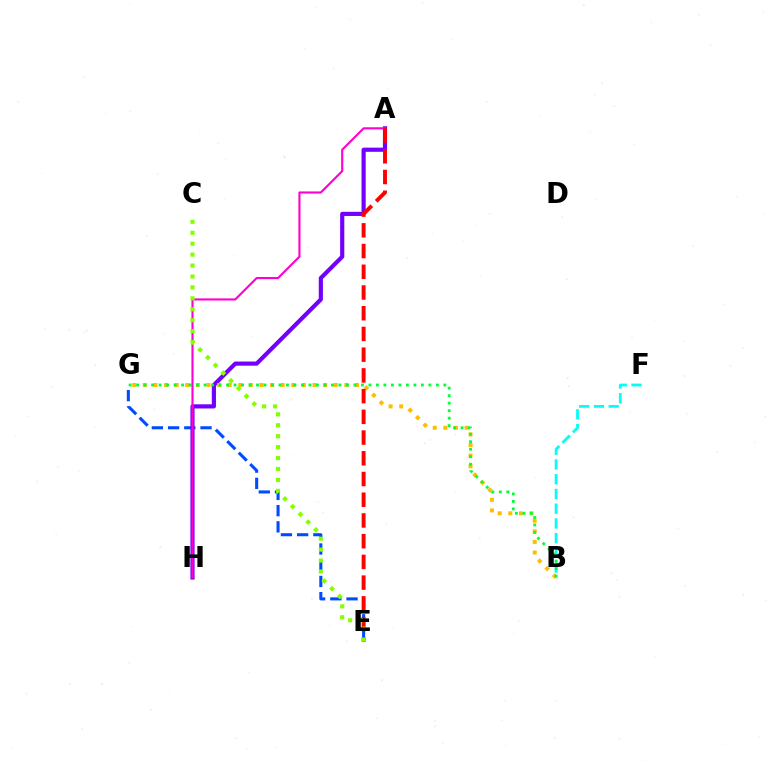{('E', 'G'): [{'color': '#004bff', 'line_style': 'dashed', 'thickness': 2.2}], ('B', 'F'): [{'color': '#00fff6', 'line_style': 'dashed', 'thickness': 2.0}], ('A', 'H'): [{'color': '#7200ff', 'line_style': 'solid', 'thickness': 2.99}, {'color': '#ff00cf', 'line_style': 'solid', 'thickness': 1.53}], ('B', 'G'): [{'color': '#ffbd00', 'line_style': 'dotted', 'thickness': 2.88}, {'color': '#00ff39', 'line_style': 'dotted', 'thickness': 2.04}], ('A', 'E'): [{'color': '#ff0000', 'line_style': 'dashed', 'thickness': 2.82}], ('C', 'E'): [{'color': '#84ff00', 'line_style': 'dotted', 'thickness': 2.97}]}